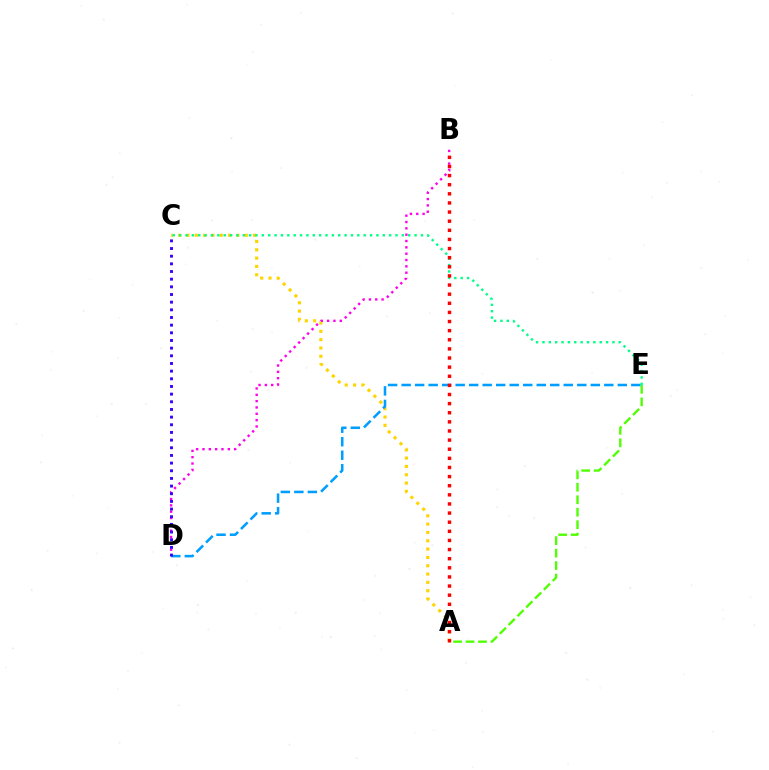{('A', 'C'): [{'color': '#ffd500', 'line_style': 'dotted', 'thickness': 2.26}], ('A', 'E'): [{'color': '#4fff00', 'line_style': 'dashed', 'thickness': 1.69}], ('D', 'E'): [{'color': '#009eff', 'line_style': 'dashed', 'thickness': 1.84}], ('B', 'D'): [{'color': '#ff00ed', 'line_style': 'dotted', 'thickness': 1.72}], ('C', 'E'): [{'color': '#00ff86', 'line_style': 'dotted', 'thickness': 1.73}], ('A', 'B'): [{'color': '#ff0000', 'line_style': 'dotted', 'thickness': 2.48}], ('C', 'D'): [{'color': '#3700ff', 'line_style': 'dotted', 'thickness': 2.08}]}